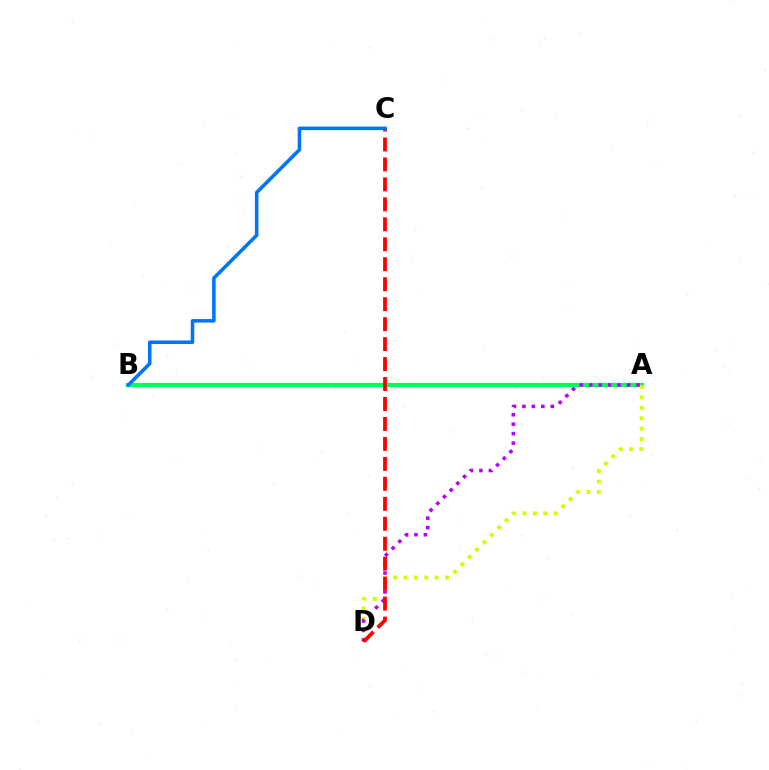{('A', 'B'): [{'color': '#00ff5c', 'line_style': 'solid', 'thickness': 3.0}], ('A', 'D'): [{'color': '#d1ff00', 'line_style': 'dotted', 'thickness': 2.83}, {'color': '#b900ff', 'line_style': 'dotted', 'thickness': 2.57}], ('C', 'D'): [{'color': '#ff0000', 'line_style': 'dashed', 'thickness': 2.71}], ('B', 'C'): [{'color': '#0074ff', 'line_style': 'solid', 'thickness': 2.54}]}